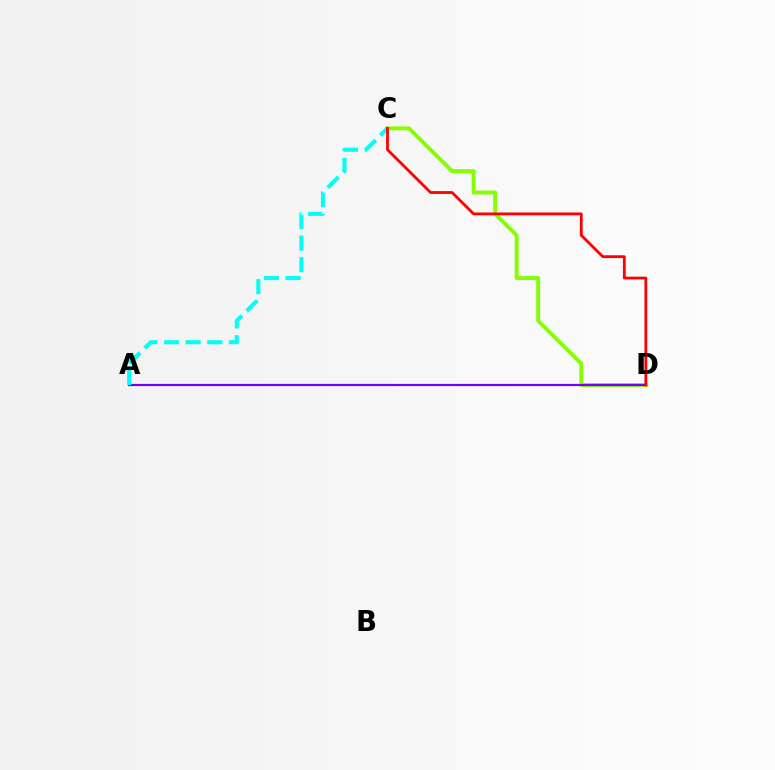{('C', 'D'): [{'color': '#84ff00', 'line_style': 'solid', 'thickness': 2.81}, {'color': '#ff0000', 'line_style': 'solid', 'thickness': 2.02}], ('A', 'D'): [{'color': '#7200ff', 'line_style': 'solid', 'thickness': 1.55}], ('A', 'C'): [{'color': '#00fff6', 'line_style': 'dashed', 'thickness': 2.94}]}